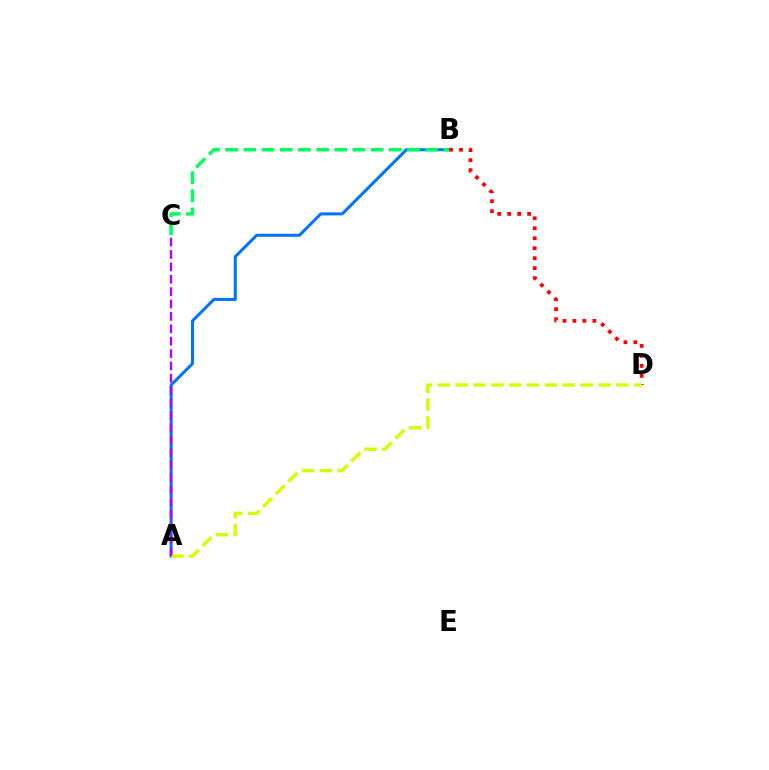{('A', 'B'): [{'color': '#0074ff', 'line_style': 'solid', 'thickness': 2.18}], ('B', 'D'): [{'color': '#ff0000', 'line_style': 'dotted', 'thickness': 2.71}], ('A', 'D'): [{'color': '#d1ff00', 'line_style': 'dashed', 'thickness': 2.43}], ('B', 'C'): [{'color': '#00ff5c', 'line_style': 'dashed', 'thickness': 2.47}], ('A', 'C'): [{'color': '#b900ff', 'line_style': 'dashed', 'thickness': 1.68}]}